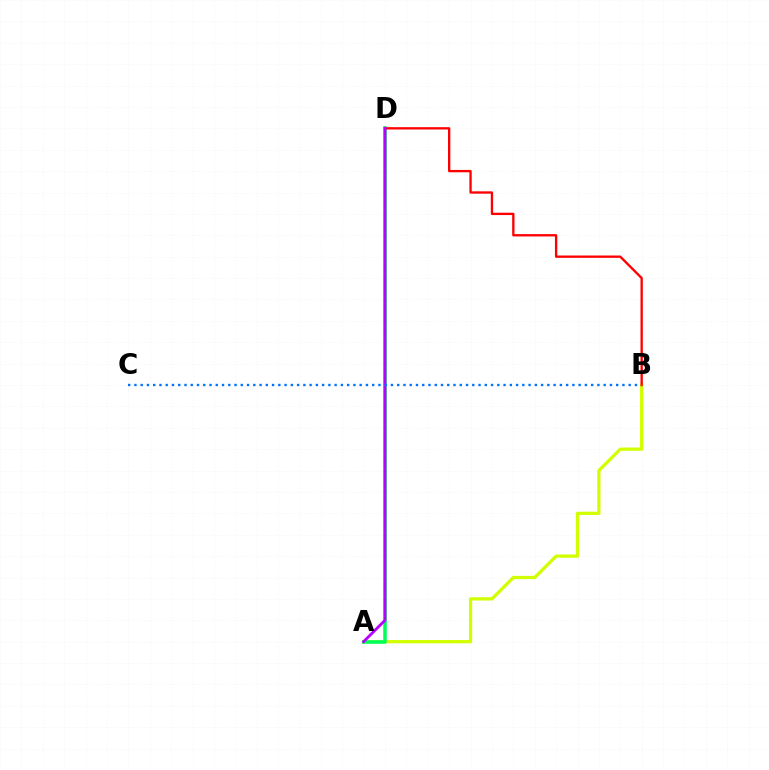{('A', 'B'): [{'color': '#d1ff00', 'line_style': 'solid', 'thickness': 2.34}], ('A', 'D'): [{'color': '#00ff5c', 'line_style': 'solid', 'thickness': 2.55}, {'color': '#b900ff', 'line_style': 'solid', 'thickness': 2.03}], ('B', 'D'): [{'color': '#ff0000', 'line_style': 'solid', 'thickness': 1.68}], ('B', 'C'): [{'color': '#0074ff', 'line_style': 'dotted', 'thickness': 1.7}]}